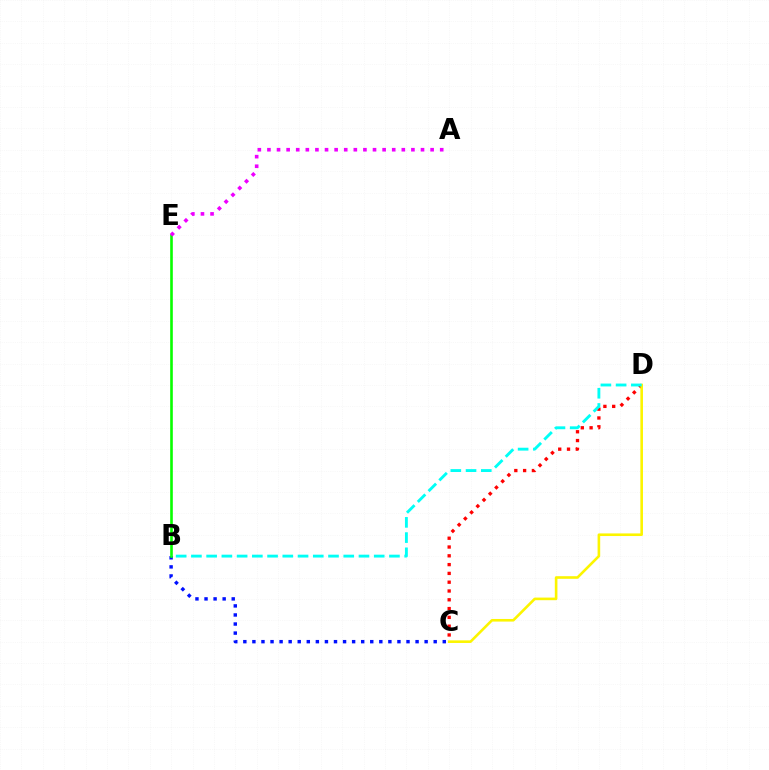{('C', 'D'): [{'color': '#ff0000', 'line_style': 'dotted', 'thickness': 2.39}, {'color': '#fcf500', 'line_style': 'solid', 'thickness': 1.88}], ('B', 'C'): [{'color': '#0010ff', 'line_style': 'dotted', 'thickness': 2.46}], ('B', 'E'): [{'color': '#08ff00', 'line_style': 'solid', 'thickness': 1.89}], ('A', 'E'): [{'color': '#ee00ff', 'line_style': 'dotted', 'thickness': 2.61}], ('B', 'D'): [{'color': '#00fff6', 'line_style': 'dashed', 'thickness': 2.07}]}